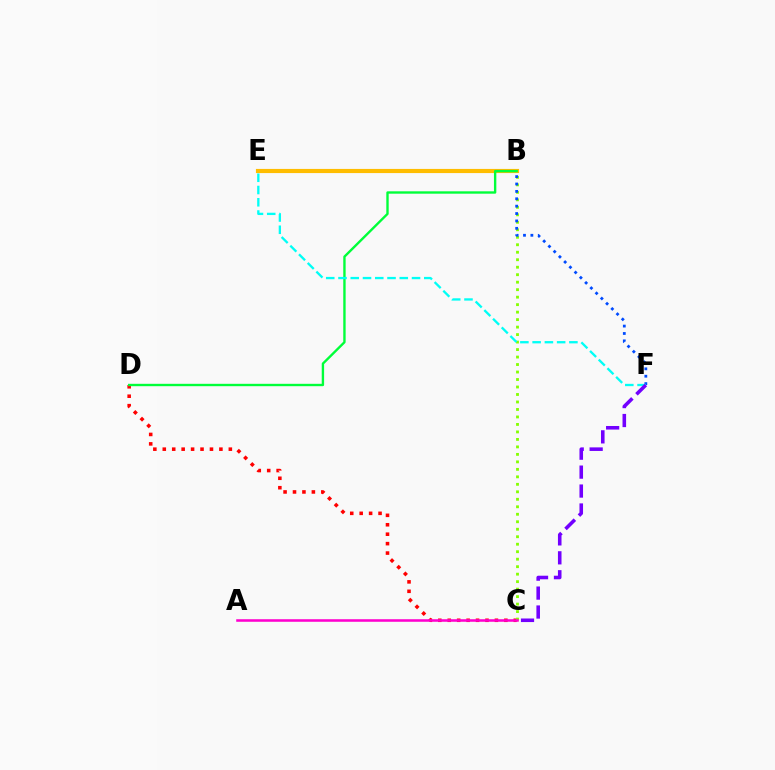{('C', 'D'): [{'color': '#ff0000', 'line_style': 'dotted', 'thickness': 2.56}], ('B', 'C'): [{'color': '#84ff00', 'line_style': 'dotted', 'thickness': 2.03}], ('B', 'E'): [{'color': '#ffbd00', 'line_style': 'solid', 'thickness': 2.99}], ('B', 'F'): [{'color': '#004bff', 'line_style': 'dotted', 'thickness': 2.01}], ('B', 'D'): [{'color': '#00ff39', 'line_style': 'solid', 'thickness': 1.71}], ('A', 'C'): [{'color': '#ff00cf', 'line_style': 'solid', 'thickness': 1.84}], ('E', 'F'): [{'color': '#00fff6', 'line_style': 'dashed', 'thickness': 1.66}], ('C', 'F'): [{'color': '#7200ff', 'line_style': 'dashed', 'thickness': 2.57}]}